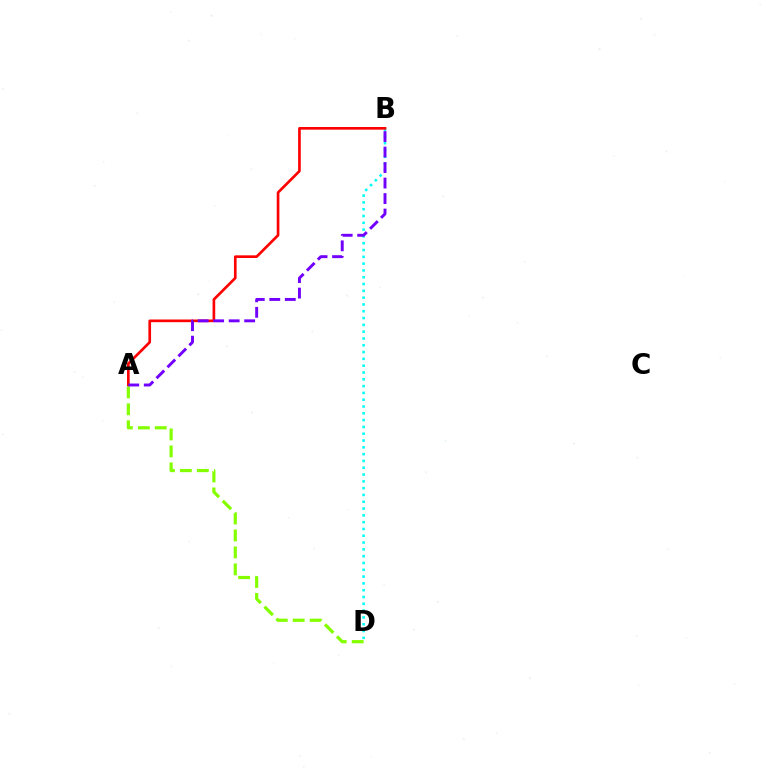{('B', 'D'): [{'color': '#00fff6', 'line_style': 'dotted', 'thickness': 1.85}], ('A', 'B'): [{'color': '#ff0000', 'line_style': 'solid', 'thickness': 1.92}, {'color': '#7200ff', 'line_style': 'dashed', 'thickness': 2.11}], ('A', 'D'): [{'color': '#84ff00', 'line_style': 'dashed', 'thickness': 2.3}]}